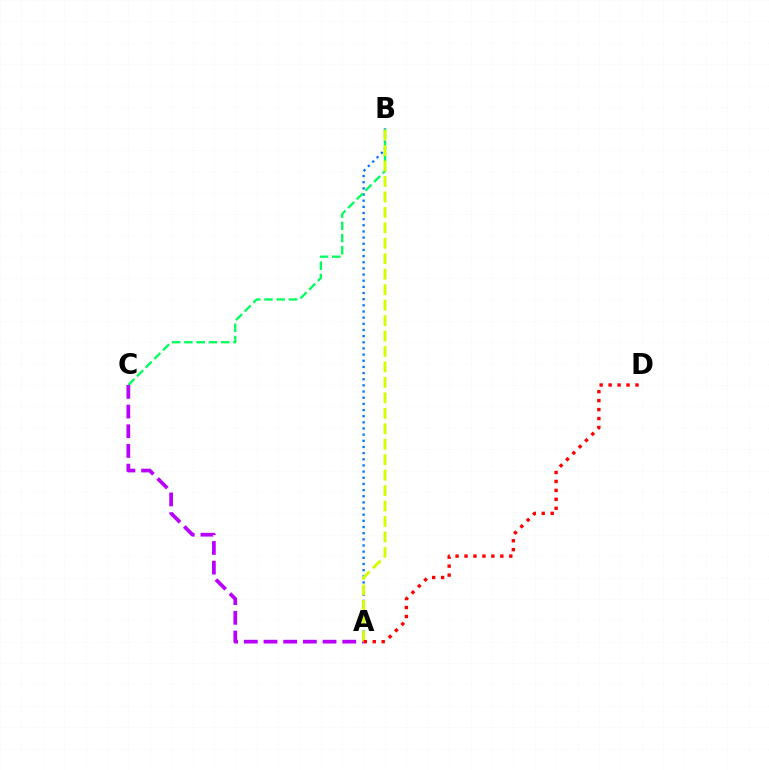{('A', 'B'): [{'color': '#0074ff', 'line_style': 'dotted', 'thickness': 1.67}, {'color': '#d1ff00', 'line_style': 'dashed', 'thickness': 2.1}], ('B', 'C'): [{'color': '#00ff5c', 'line_style': 'dashed', 'thickness': 1.67}], ('A', 'C'): [{'color': '#b900ff', 'line_style': 'dashed', 'thickness': 2.67}], ('A', 'D'): [{'color': '#ff0000', 'line_style': 'dotted', 'thickness': 2.43}]}